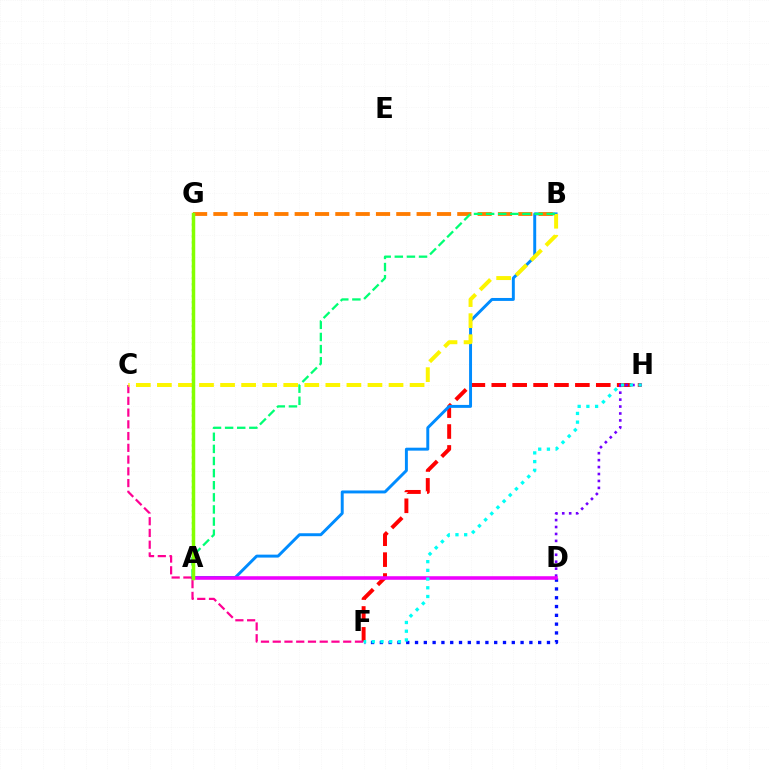{('F', 'H'): [{'color': '#ff0000', 'line_style': 'dashed', 'thickness': 2.84}, {'color': '#00fff6', 'line_style': 'dotted', 'thickness': 2.37}], ('D', 'F'): [{'color': '#0010ff', 'line_style': 'dotted', 'thickness': 2.39}], ('D', 'H'): [{'color': '#7200ff', 'line_style': 'dotted', 'thickness': 1.89}], ('A', 'B'): [{'color': '#008cff', 'line_style': 'solid', 'thickness': 2.12}, {'color': '#00ff74', 'line_style': 'dashed', 'thickness': 1.65}], ('A', 'D'): [{'color': '#ee00ff', 'line_style': 'solid', 'thickness': 2.56}], ('C', 'F'): [{'color': '#ff0094', 'line_style': 'dashed', 'thickness': 1.6}], ('B', 'G'): [{'color': '#ff7c00', 'line_style': 'dashed', 'thickness': 2.76}], ('A', 'G'): [{'color': '#08ff00', 'line_style': 'dotted', 'thickness': 1.62}, {'color': '#84ff00', 'line_style': 'solid', 'thickness': 2.5}], ('B', 'C'): [{'color': '#fcf500', 'line_style': 'dashed', 'thickness': 2.86}]}